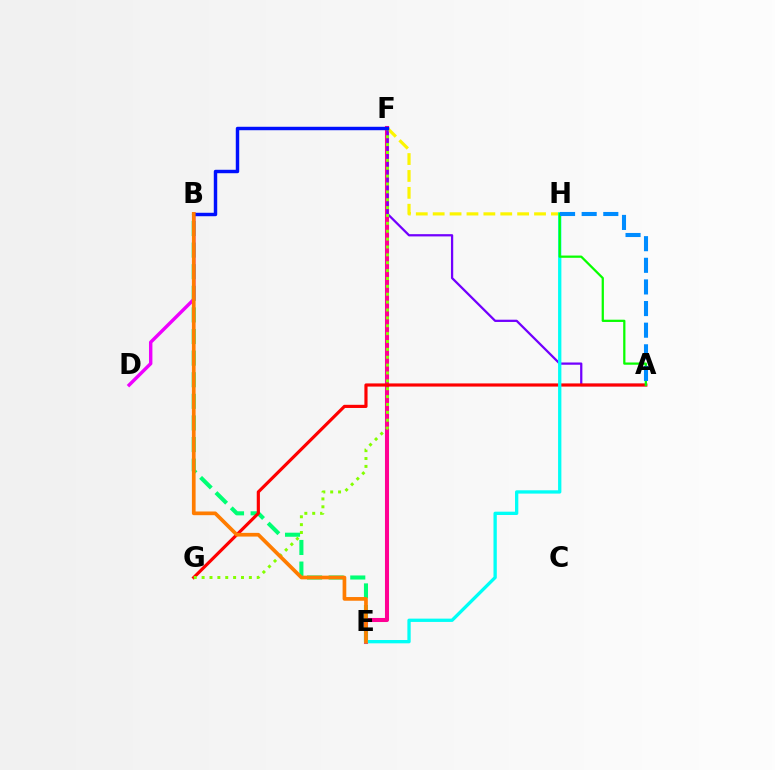{('E', 'F'): [{'color': '#ff0094', 'line_style': 'solid', 'thickness': 2.93}], ('B', 'E'): [{'color': '#00ff74', 'line_style': 'dashed', 'thickness': 2.94}, {'color': '#ff7c00', 'line_style': 'solid', 'thickness': 2.66}], ('F', 'H'): [{'color': '#fcf500', 'line_style': 'dashed', 'thickness': 2.29}], ('B', 'D'): [{'color': '#ee00ff', 'line_style': 'solid', 'thickness': 2.46}], ('A', 'F'): [{'color': '#7200ff', 'line_style': 'solid', 'thickness': 1.62}], ('A', 'G'): [{'color': '#ff0000', 'line_style': 'solid', 'thickness': 2.28}], ('F', 'G'): [{'color': '#84ff00', 'line_style': 'dotted', 'thickness': 2.14}], ('E', 'H'): [{'color': '#00fff6', 'line_style': 'solid', 'thickness': 2.38}], ('A', 'H'): [{'color': '#08ff00', 'line_style': 'solid', 'thickness': 1.62}, {'color': '#008cff', 'line_style': 'dashed', 'thickness': 2.94}], ('B', 'F'): [{'color': '#0010ff', 'line_style': 'solid', 'thickness': 2.48}]}